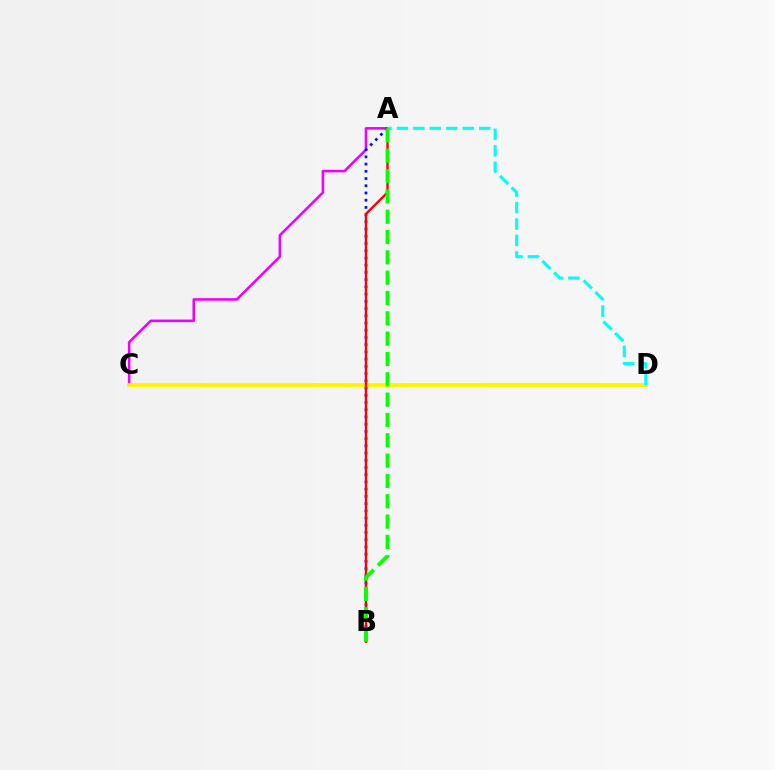{('A', 'C'): [{'color': '#ee00ff', 'line_style': 'solid', 'thickness': 1.84}], ('A', 'B'): [{'color': '#0010ff', 'line_style': 'dotted', 'thickness': 1.96}, {'color': '#ff0000', 'line_style': 'solid', 'thickness': 1.72}, {'color': '#08ff00', 'line_style': 'dashed', 'thickness': 2.76}], ('C', 'D'): [{'color': '#fcf500', 'line_style': 'solid', 'thickness': 2.74}], ('A', 'D'): [{'color': '#00fff6', 'line_style': 'dashed', 'thickness': 2.23}]}